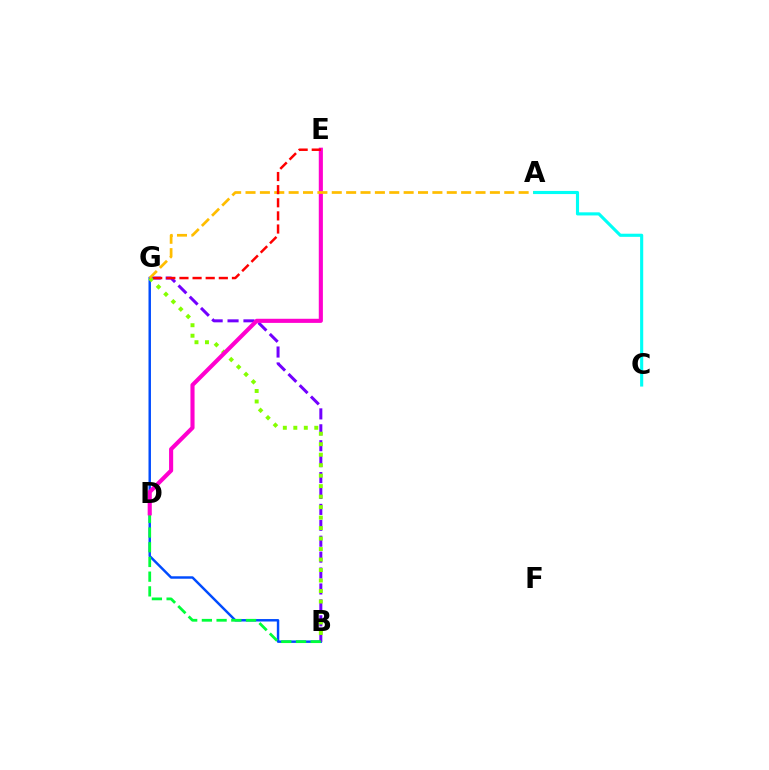{('B', 'G'): [{'color': '#004bff', 'line_style': 'solid', 'thickness': 1.76}, {'color': '#7200ff', 'line_style': 'dashed', 'thickness': 2.16}, {'color': '#84ff00', 'line_style': 'dotted', 'thickness': 2.85}], ('B', 'D'): [{'color': '#00ff39', 'line_style': 'dashed', 'thickness': 2.0}], ('D', 'E'): [{'color': '#ff00cf', 'line_style': 'solid', 'thickness': 2.96}], ('A', 'G'): [{'color': '#ffbd00', 'line_style': 'dashed', 'thickness': 1.95}], ('A', 'C'): [{'color': '#00fff6', 'line_style': 'solid', 'thickness': 2.25}], ('E', 'G'): [{'color': '#ff0000', 'line_style': 'dashed', 'thickness': 1.78}]}